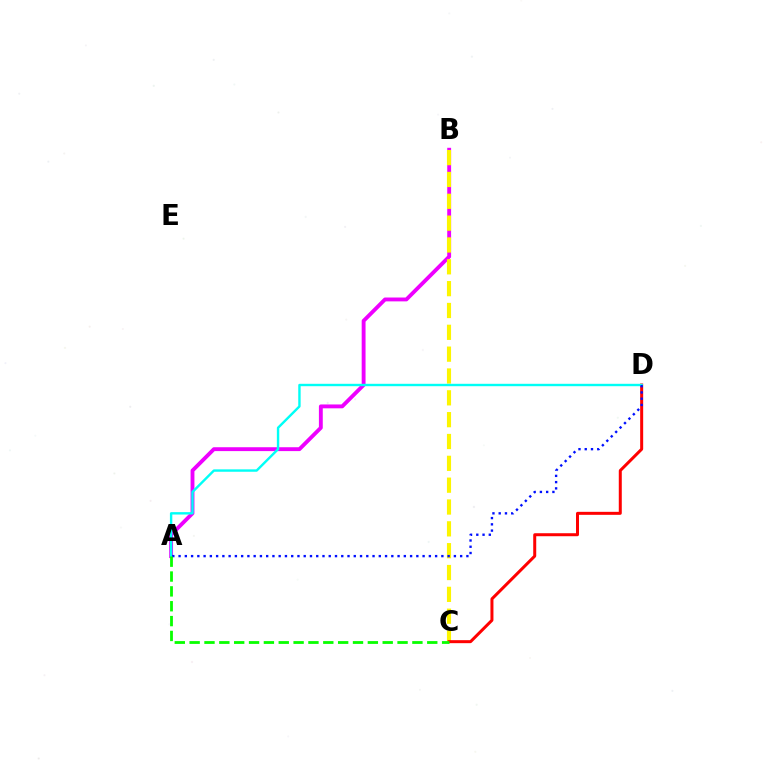{('A', 'B'): [{'color': '#ee00ff', 'line_style': 'solid', 'thickness': 2.78}], ('B', 'C'): [{'color': '#fcf500', 'line_style': 'dashed', 'thickness': 2.97}], ('C', 'D'): [{'color': '#ff0000', 'line_style': 'solid', 'thickness': 2.16}], ('A', 'D'): [{'color': '#00fff6', 'line_style': 'solid', 'thickness': 1.73}, {'color': '#0010ff', 'line_style': 'dotted', 'thickness': 1.7}], ('A', 'C'): [{'color': '#08ff00', 'line_style': 'dashed', 'thickness': 2.02}]}